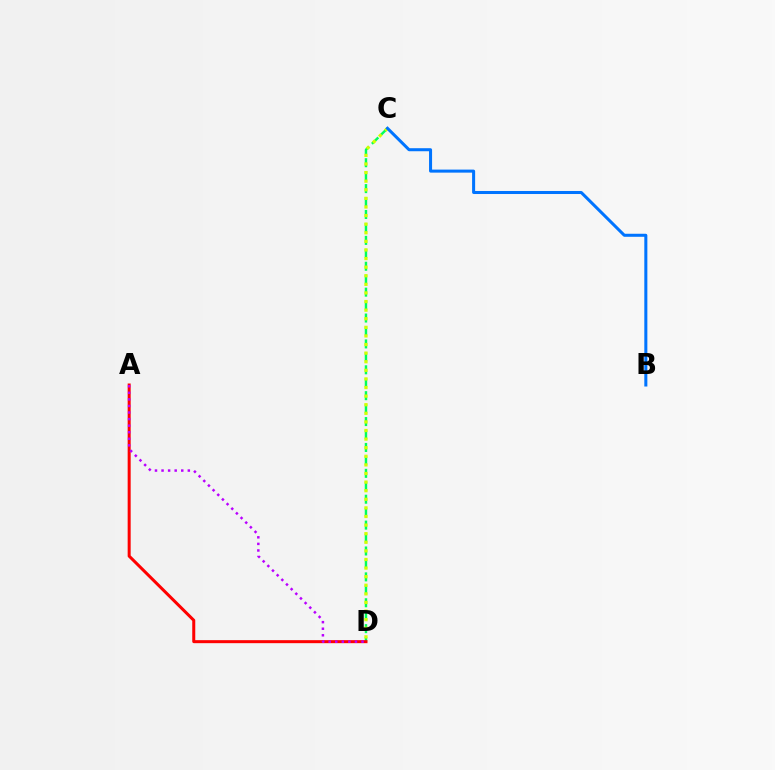{('C', 'D'): [{'color': '#00ff5c', 'line_style': 'dashed', 'thickness': 1.76}, {'color': '#d1ff00', 'line_style': 'dotted', 'thickness': 2.34}], ('A', 'D'): [{'color': '#ff0000', 'line_style': 'solid', 'thickness': 2.17}, {'color': '#b900ff', 'line_style': 'dotted', 'thickness': 1.79}], ('B', 'C'): [{'color': '#0074ff', 'line_style': 'solid', 'thickness': 2.18}]}